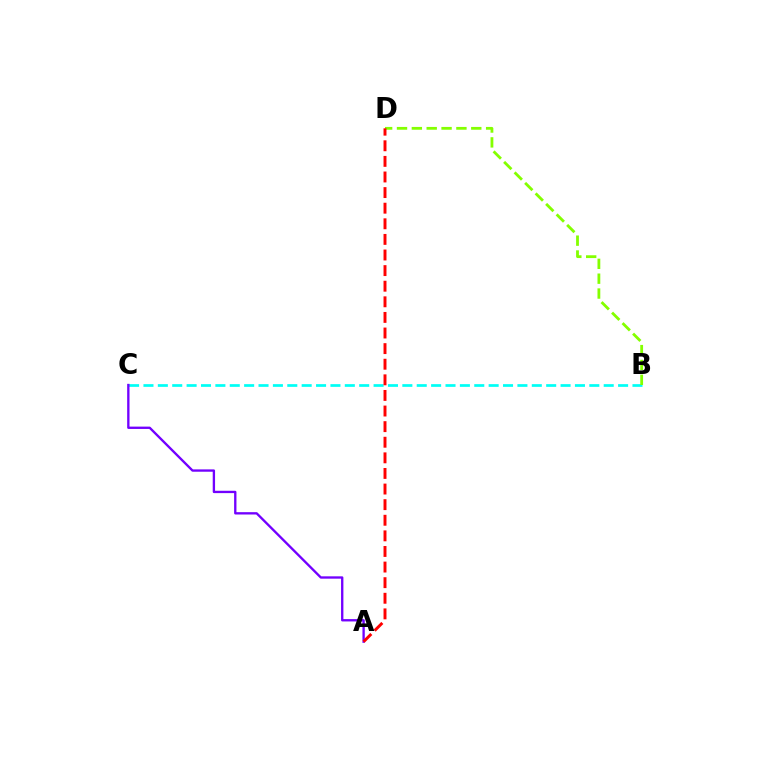{('B', 'C'): [{'color': '#00fff6', 'line_style': 'dashed', 'thickness': 1.95}], ('A', 'C'): [{'color': '#7200ff', 'line_style': 'solid', 'thickness': 1.69}], ('B', 'D'): [{'color': '#84ff00', 'line_style': 'dashed', 'thickness': 2.02}], ('A', 'D'): [{'color': '#ff0000', 'line_style': 'dashed', 'thickness': 2.12}]}